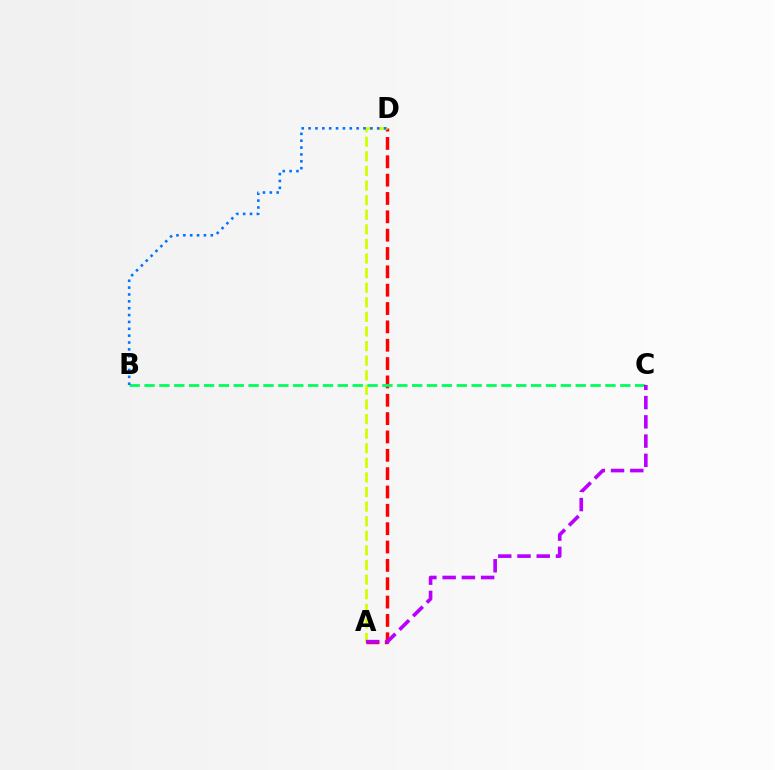{('A', 'D'): [{'color': '#ff0000', 'line_style': 'dashed', 'thickness': 2.49}, {'color': '#d1ff00', 'line_style': 'dashed', 'thickness': 1.98}], ('B', 'C'): [{'color': '#00ff5c', 'line_style': 'dashed', 'thickness': 2.02}], ('B', 'D'): [{'color': '#0074ff', 'line_style': 'dotted', 'thickness': 1.86}], ('A', 'C'): [{'color': '#b900ff', 'line_style': 'dashed', 'thickness': 2.61}]}